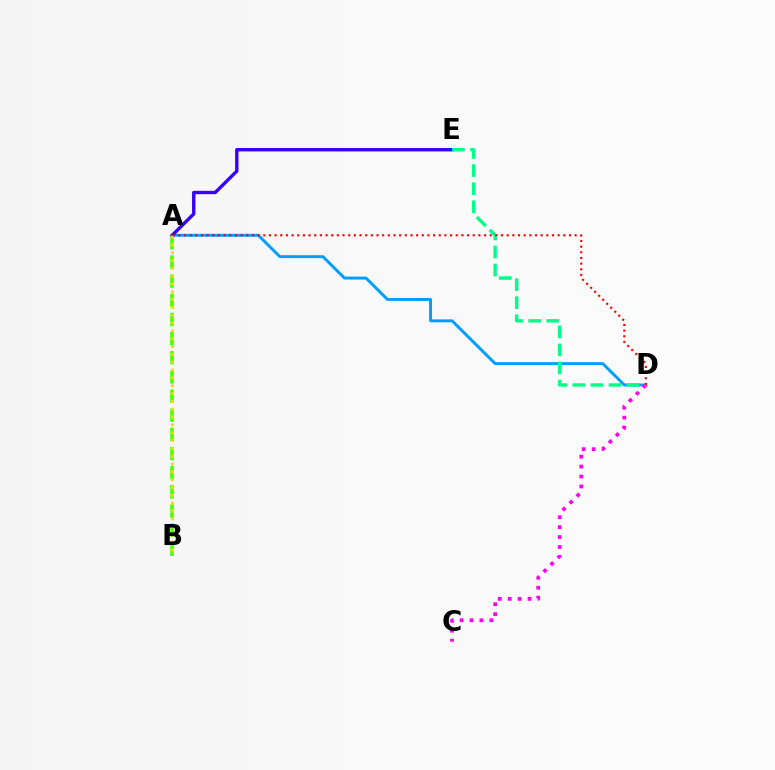{('A', 'D'): [{'color': '#009eff', 'line_style': 'solid', 'thickness': 2.12}, {'color': '#ff0000', 'line_style': 'dotted', 'thickness': 1.54}], ('C', 'D'): [{'color': '#ff00ed', 'line_style': 'dotted', 'thickness': 2.7}], ('A', 'B'): [{'color': '#4fff00', 'line_style': 'dashed', 'thickness': 2.6}, {'color': '#ffd500', 'line_style': 'dotted', 'thickness': 2.13}], ('A', 'E'): [{'color': '#3700ff', 'line_style': 'solid', 'thickness': 2.44}], ('D', 'E'): [{'color': '#00ff86', 'line_style': 'dashed', 'thickness': 2.45}]}